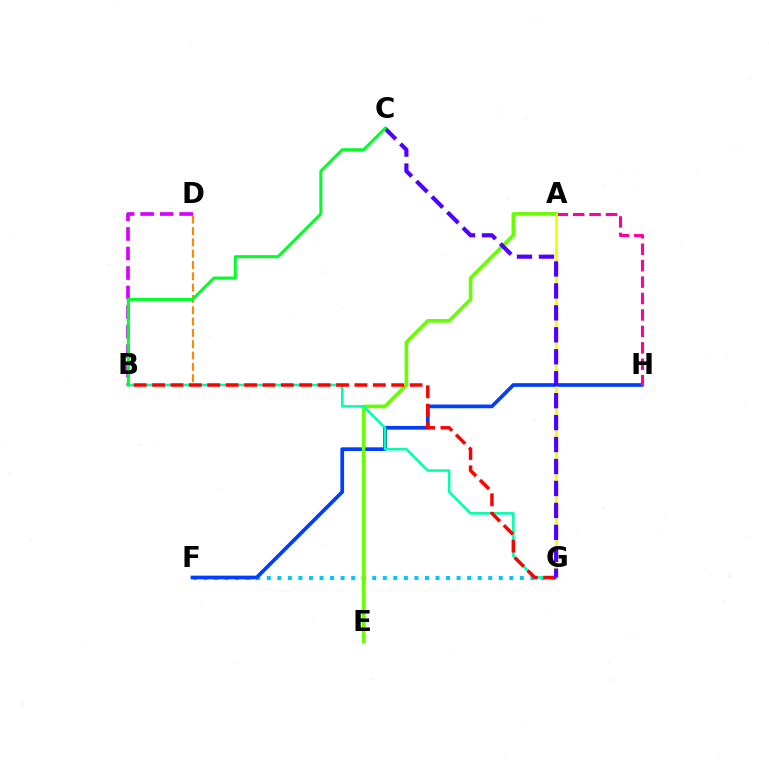{('F', 'G'): [{'color': '#00c7ff', 'line_style': 'dotted', 'thickness': 2.86}], ('F', 'H'): [{'color': '#003fff', 'line_style': 'solid', 'thickness': 2.67}], ('B', 'D'): [{'color': '#d600ff', 'line_style': 'dashed', 'thickness': 2.65}, {'color': '#ff8800', 'line_style': 'dashed', 'thickness': 1.54}], ('A', 'E'): [{'color': '#66ff00', 'line_style': 'solid', 'thickness': 2.6}], ('A', 'H'): [{'color': '#ff00a0', 'line_style': 'dashed', 'thickness': 2.23}], ('A', 'G'): [{'color': '#eeff00', 'line_style': 'solid', 'thickness': 2.0}], ('B', 'G'): [{'color': '#00ffaf', 'line_style': 'solid', 'thickness': 1.84}, {'color': '#ff0000', 'line_style': 'dashed', 'thickness': 2.5}], ('C', 'G'): [{'color': '#4f00ff', 'line_style': 'dashed', 'thickness': 2.98}], ('B', 'C'): [{'color': '#00ff27', 'line_style': 'solid', 'thickness': 2.17}]}